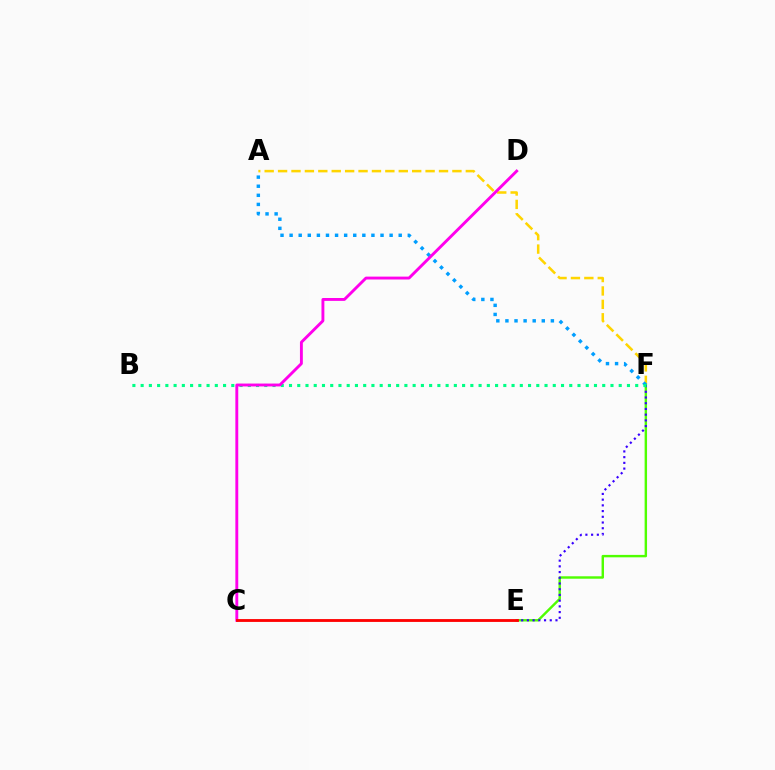{('A', 'F'): [{'color': '#ffd500', 'line_style': 'dashed', 'thickness': 1.82}, {'color': '#009eff', 'line_style': 'dotted', 'thickness': 2.47}], ('E', 'F'): [{'color': '#4fff00', 'line_style': 'solid', 'thickness': 1.75}, {'color': '#3700ff', 'line_style': 'dotted', 'thickness': 1.55}], ('B', 'F'): [{'color': '#00ff86', 'line_style': 'dotted', 'thickness': 2.24}], ('C', 'D'): [{'color': '#ff00ed', 'line_style': 'solid', 'thickness': 2.08}], ('C', 'E'): [{'color': '#ff0000', 'line_style': 'solid', 'thickness': 2.04}]}